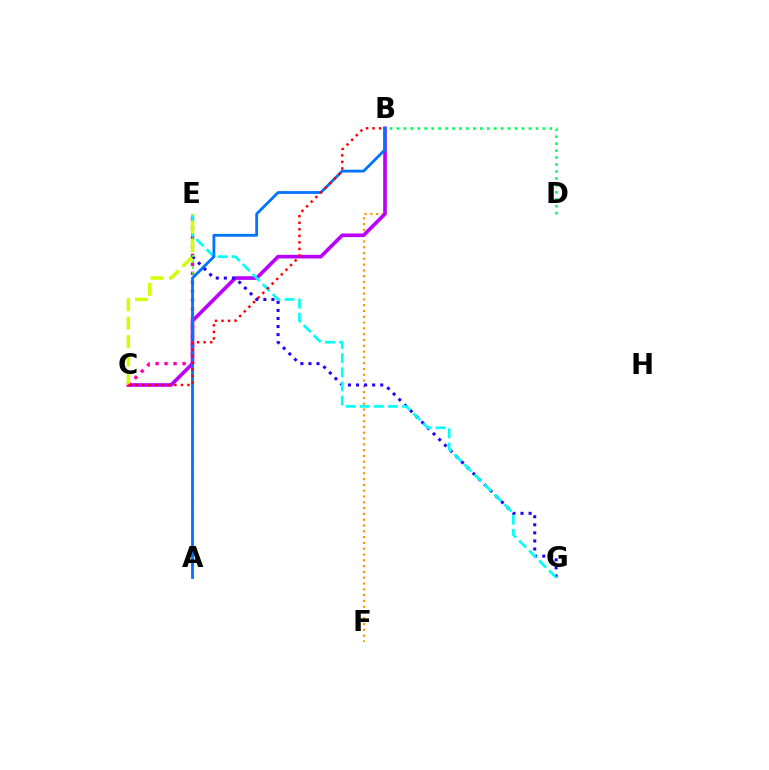{('B', 'F'): [{'color': '#ff9400', 'line_style': 'dotted', 'thickness': 1.58}], ('B', 'C'): [{'color': '#b900ff', 'line_style': 'solid', 'thickness': 2.62}, {'color': '#ff0000', 'line_style': 'dotted', 'thickness': 1.78}], ('E', 'G'): [{'color': '#2500ff', 'line_style': 'dotted', 'thickness': 2.19}, {'color': '#00fff6', 'line_style': 'dashed', 'thickness': 1.92}], ('C', 'E'): [{'color': '#ff00ac', 'line_style': 'dotted', 'thickness': 2.44}, {'color': '#d1ff00', 'line_style': 'dashed', 'thickness': 2.51}], ('A', 'E'): [{'color': '#3dff00', 'line_style': 'dotted', 'thickness': 1.56}], ('A', 'B'): [{'color': '#0074ff', 'line_style': 'solid', 'thickness': 2.02}], ('B', 'D'): [{'color': '#00ff5c', 'line_style': 'dotted', 'thickness': 1.89}]}